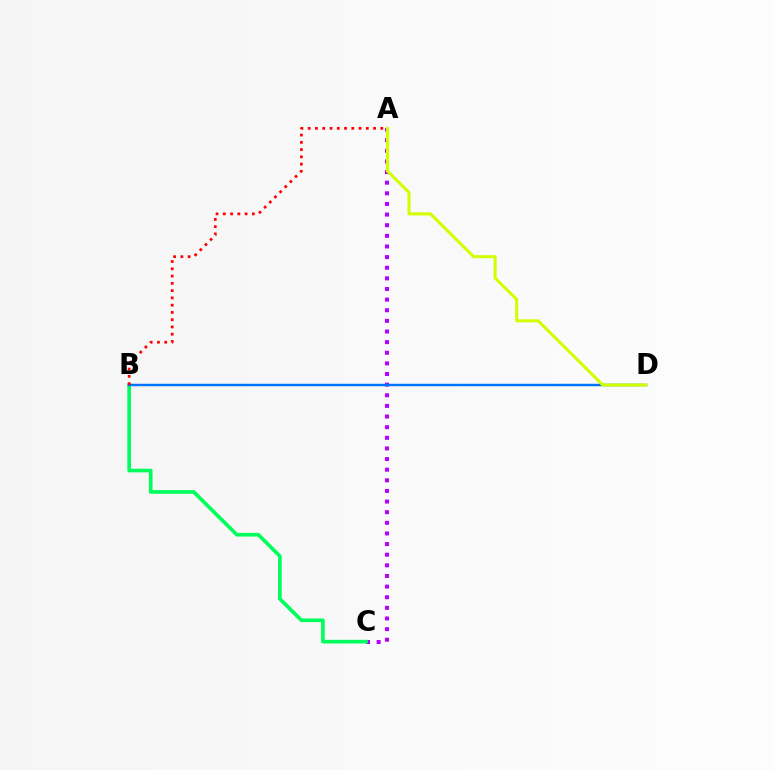{('A', 'C'): [{'color': '#b900ff', 'line_style': 'dotted', 'thickness': 2.89}], ('B', 'C'): [{'color': '#00ff5c', 'line_style': 'solid', 'thickness': 2.64}], ('B', 'D'): [{'color': '#0074ff', 'line_style': 'solid', 'thickness': 1.76}], ('A', 'D'): [{'color': '#d1ff00', 'line_style': 'solid', 'thickness': 2.21}], ('A', 'B'): [{'color': '#ff0000', 'line_style': 'dotted', 'thickness': 1.97}]}